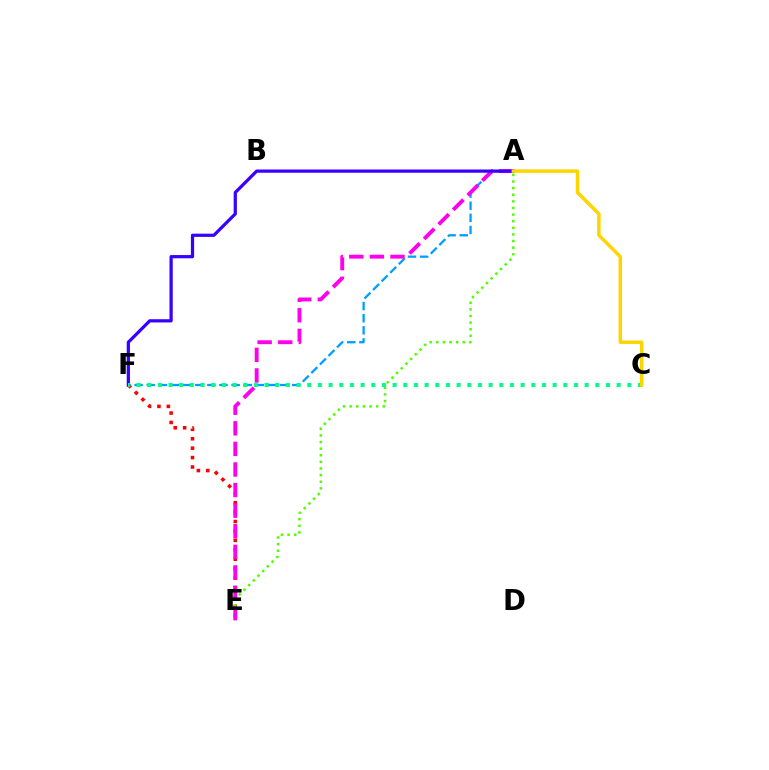{('E', 'F'): [{'color': '#ff0000', 'line_style': 'dotted', 'thickness': 2.56}], ('A', 'E'): [{'color': '#4fff00', 'line_style': 'dotted', 'thickness': 1.8}, {'color': '#ff00ed', 'line_style': 'dashed', 'thickness': 2.8}], ('A', 'F'): [{'color': '#009eff', 'line_style': 'dashed', 'thickness': 1.65}, {'color': '#3700ff', 'line_style': 'solid', 'thickness': 2.32}], ('C', 'F'): [{'color': '#00ff86', 'line_style': 'dotted', 'thickness': 2.9}], ('A', 'C'): [{'color': '#ffd500', 'line_style': 'solid', 'thickness': 2.51}]}